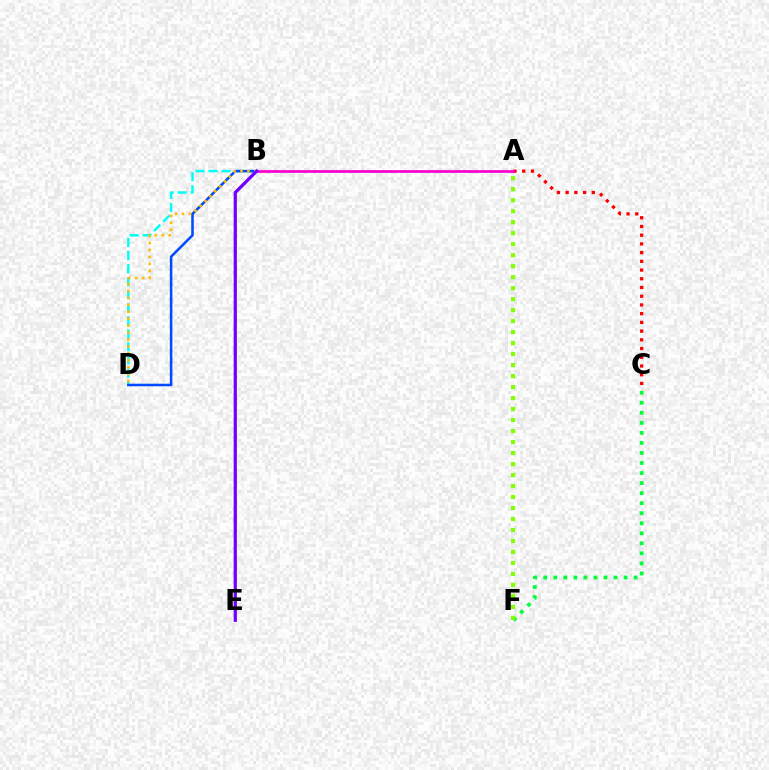{('B', 'D'): [{'color': '#00fff6', 'line_style': 'dashed', 'thickness': 1.77}, {'color': '#004bff', 'line_style': 'solid', 'thickness': 1.84}, {'color': '#ffbd00', 'line_style': 'dotted', 'thickness': 1.88}], ('C', 'F'): [{'color': '#00ff39', 'line_style': 'dotted', 'thickness': 2.73}], ('A', 'F'): [{'color': '#84ff00', 'line_style': 'dotted', 'thickness': 2.99}], ('A', 'C'): [{'color': '#ff0000', 'line_style': 'dotted', 'thickness': 2.37}], ('A', 'B'): [{'color': '#ff00cf', 'line_style': 'solid', 'thickness': 1.98}], ('B', 'E'): [{'color': '#7200ff', 'line_style': 'solid', 'thickness': 2.33}]}